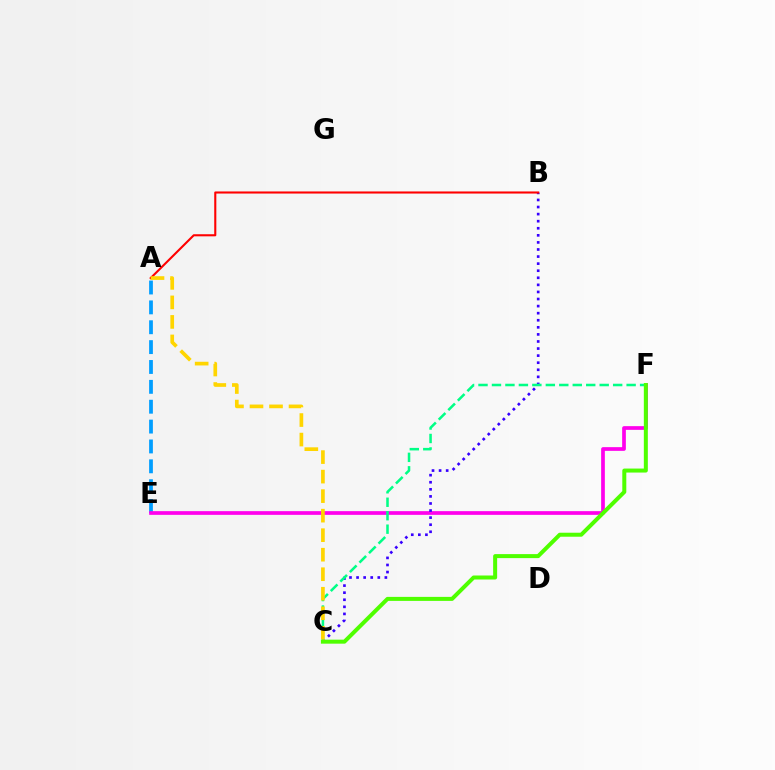{('A', 'E'): [{'color': '#009eff', 'line_style': 'dashed', 'thickness': 2.7}], ('E', 'F'): [{'color': '#ff00ed', 'line_style': 'solid', 'thickness': 2.67}], ('B', 'C'): [{'color': '#3700ff', 'line_style': 'dotted', 'thickness': 1.92}], ('C', 'F'): [{'color': '#00ff86', 'line_style': 'dashed', 'thickness': 1.83}, {'color': '#4fff00', 'line_style': 'solid', 'thickness': 2.88}], ('A', 'B'): [{'color': '#ff0000', 'line_style': 'solid', 'thickness': 1.51}], ('A', 'C'): [{'color': '#ffd500', 'line_style': 'dashed', 'thickness': 2.65}]}